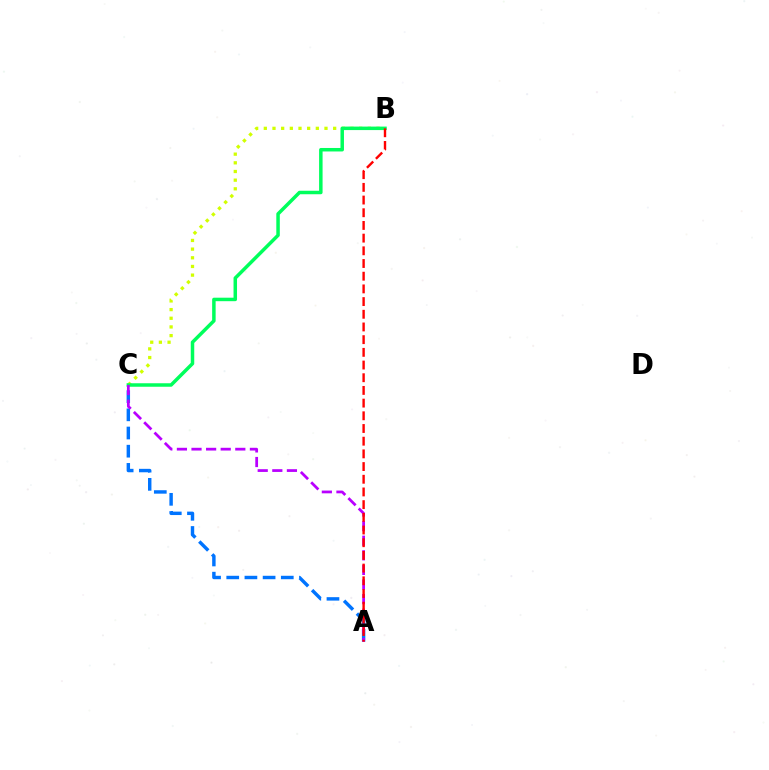{('B', 'C'): [{'color': '#d1ff00', 'line_style': 'dotted', 'thickness': 2.36}, {'color': '#00ff5c', 'line_style': 'solid', 'thickness': 2.51}], ('A', 'C'): [{'color': '#0074ff', 'line_style': 'dashed', 'thickness': 2.47}, {'color': '#b900ff', 'line_style': 'dashed', 'thickness': 1.98}], ('A', 'B'): [{'color': '#ff0000', 'line_style': 'dashed', 'thickness': 1.72}]}